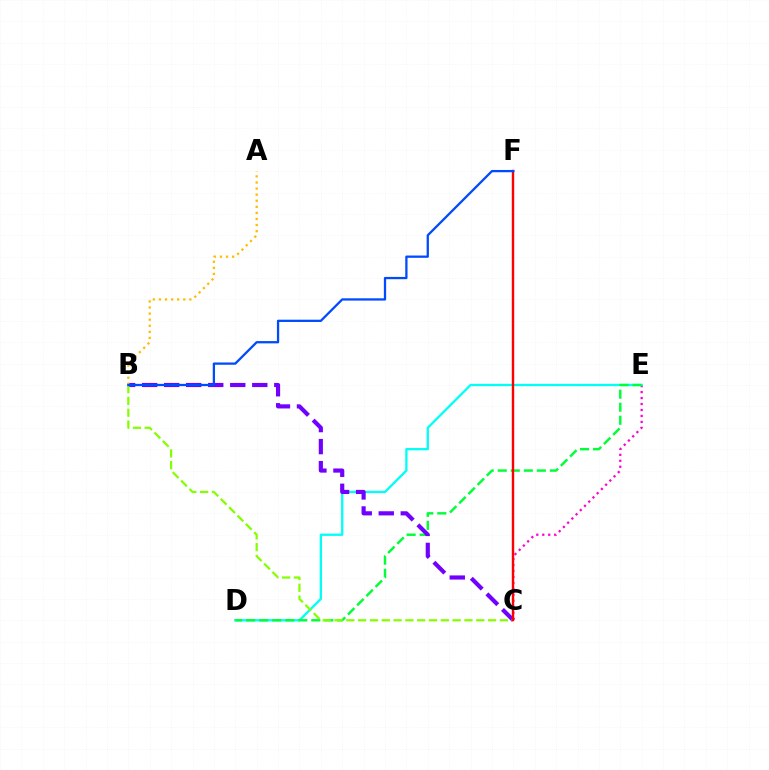{('C', 'E'): [{'color': '#ff00cf', 'line_style': 'dotted', 'thickness': 1.62}], ('D', 'E'): [{'color': '#00fff6', 'line_style': 'solid', 'thickness': 1.66}, {'color': '#00ff39', 'line_style': 'dashed', 'thickness': 1.77}], ('B', 'C'): [{'color': '#7200ff', 'line_style': 'dashed', 'thickness': 2.99}, {'color': '#84ff00', 'line_style': 'dashed', 'thickness': 1.6}], ('A', 'B'): [{'color': '#ffbd00', 'line_style': 'dotted', 'thickness': 1.65}], ('C', 'F'): [{'color': '#ff0000', 'line_style': 'solid', 'thickness': 1.73}], ('B', 'F'): [{'color': '#004bff', 'line_style': 'solid', 'thickness': 1.64}]}